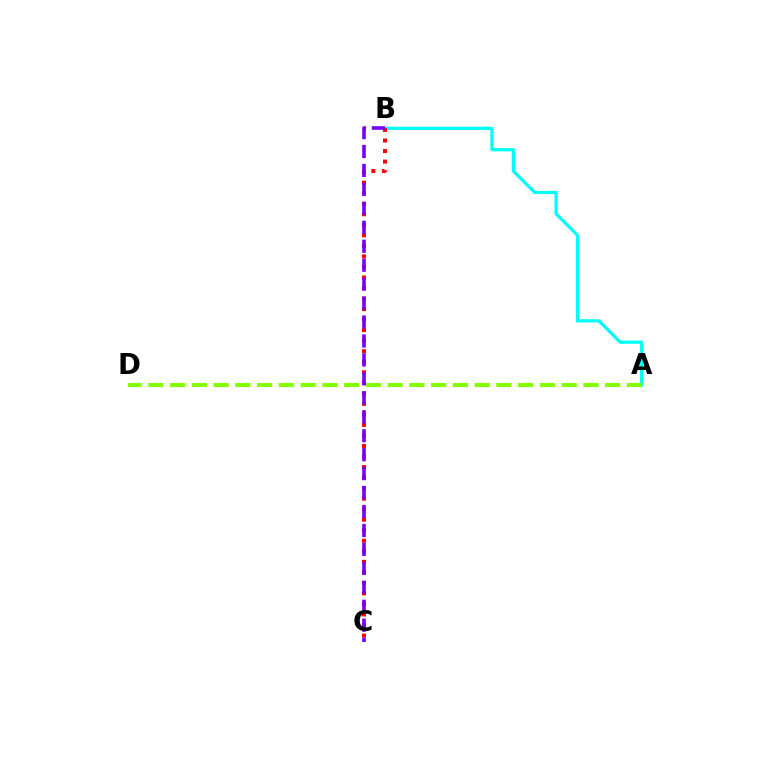{('A', 'B'): [{'color': '#00fff6', 'line_style': 'solid', 'thickness': 2.31}], ('A', 'D'): [{'color': '#84ff00', 'line_style': 'dashed', 'thickness': 2.95}], ('B', 'C'): [{'color': '#ff0000', 'line_style': 'dotted', 'thickness': 2.86}, {'color': '#7200ff', 'line_style': 'dashed', 'thickness': 2.57}]}